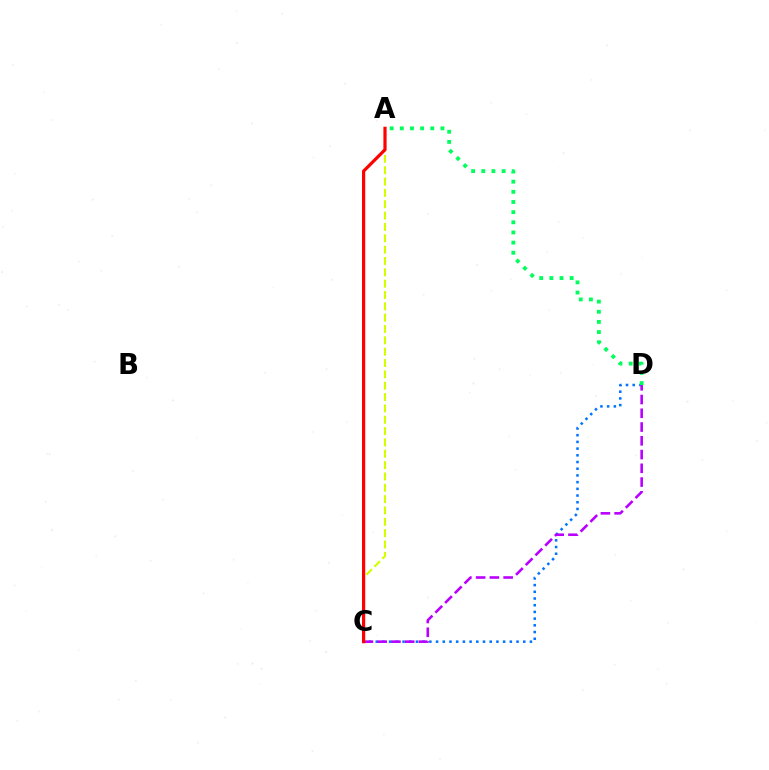{('C', 'D'): [{'color': '#0074ff', 'line_style': 'dotted', 'thickness': 1.82}, {'color': '#b900ff', 'line_style': 'dashed', 'thickness': 1.87}], ('A', 'D'): [{'color': '#00ff5c', 'line_style': 'dotted', 'thickness': 2.76}], ('A', 'C'): [{'color': '#d1ff00', 'line_style': 'dashed', 'thickness': 1.54}, {'color': '#ff0000', 'line_style': 'solid', 'thickness': 2.3}]}